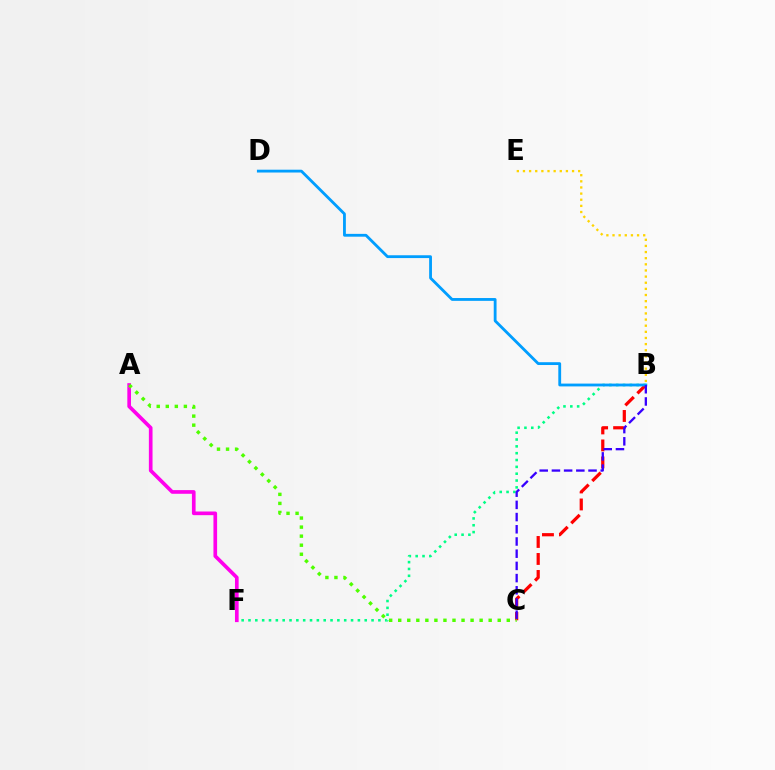{('B', 'F'): [{'color': '#00ff86', 'line_style': 'dotted', 'thickness': 1.86}], ('A', 'F'): [{'color': '#ff00ed', 'line_style': 'solid', 'thickness': 2.64}], ('B', 'C'): [{'color': '#ff0000', 'line_style': 'dashed', 'thickness': 2.31}, {'color': '#3700ff', 'line_style': 'dashed', 'thickness': 1.66}], ('A', 'C'): [{'color': '#4fff00', 'line_style': 'dotted', 'thickness': 2.46}], ('B', 'E'): [{'color': '#ffd500', 'line_style': 'dotted', 'thickness': 1.67}], ('B', 'D'): [{'color': '#009eff', 'line_style': 'solid', 'thickness': 2.03}]}